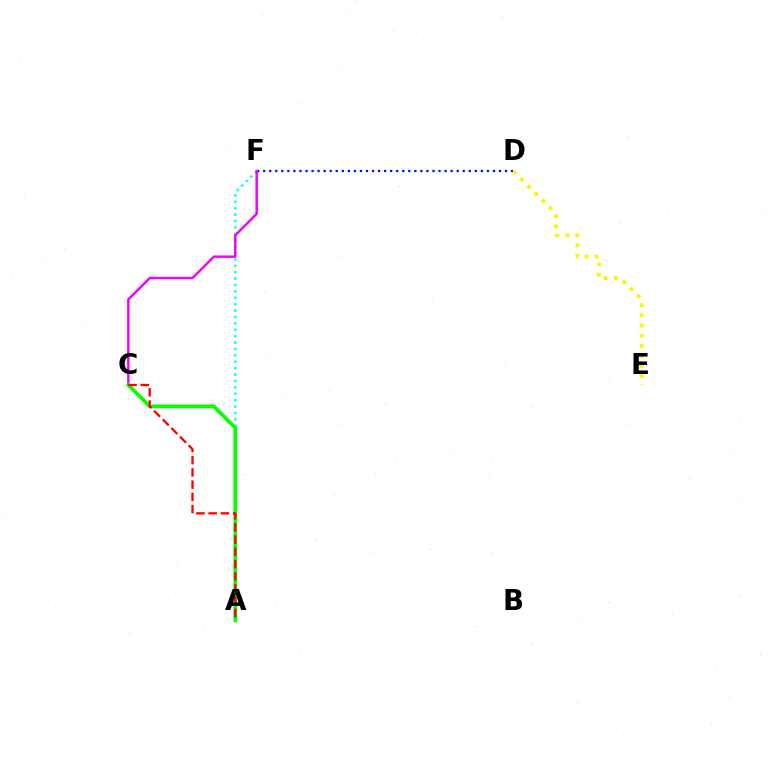{('D', 'F'): [{'color': '#0010ff', 'line_style': 'dotted', 'thickness': 1.64}], ('A', 'F'): [{'color': '#00fff6', 'line_style': 'dotted', 'thickness': 1.74}], ('D', 'E'): [{'color': '#fcf500', 'line_style': 'dotted', 'thickness': 2.75}], ('C', 'F'): [{'color': '#ee00ff', 'line_style': 'solid', 'thickness': 1.75}], ('A', 'C'): [{'color': '#08ff00', 'line_style': 'solid', 'thickness': 2.69}, {'color': '#ff0000', 'line_style': 'dashed', 'thickness': 1.66}]}